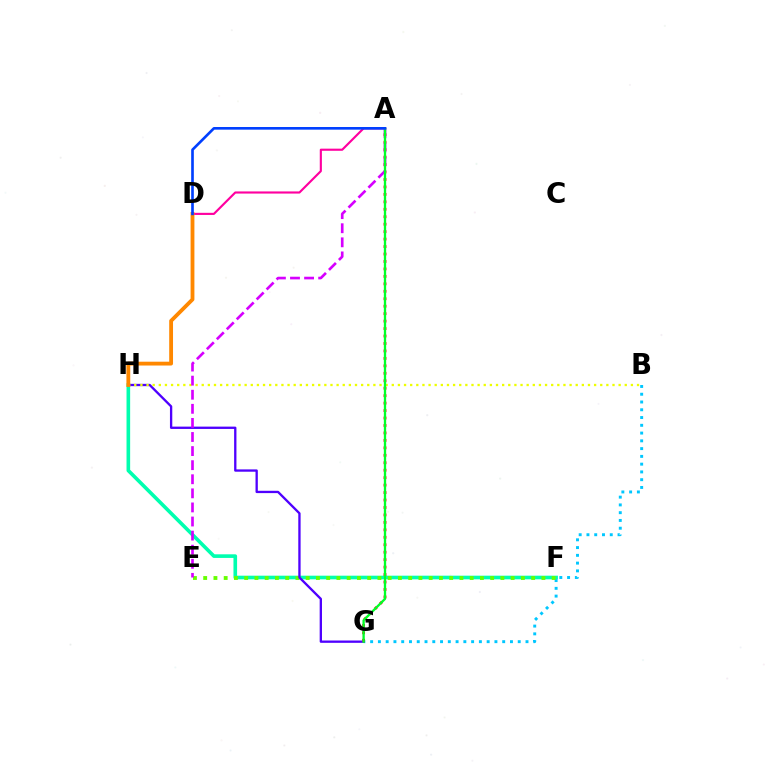{('F', 'H'): [{'color': '#00ffaf', 'line_style': 'solid', 'thickness': 2.61}], ('B', 'G'): [{'color': '#00c7ff', 'line_style': 'dotted', 'thickness': 2.11}], ('E', 'F'): [{'color': '#66ff00', 'line_style': 'dotted', 'thickness': 2.78}], ('G', 'H'): [{'color': '#4f00ff', 'line_style': 'solid', 'thickness': 1.67}], ('A', 'G'): [{'color': '#ff0000', 'line_style': 'dotted', 'thickness': 2.03}, {'color': '#00ff27', 'line_style': 'solid', 'thickness': 1.67}], ('B', 'H'): [{'color': '#eeff00', 'line_style': 'dotted', 'thickness': 1.67}], ('A', 'D'): [{'color': '#ff00a0', 'line_style': 'solid', 'thickness': 1.54}, {'color': '#003fff', 'line_style': 'solid', 'thickness': 1.9}], ('A', 'E'): [{'color': '#d600ff', 'line_style': 'dashed', 'thickness': 1.91}], ('D', 'H'): [{'color': '#ff8800', 'line_style': 'solid', 'thickness': 2.75}]}